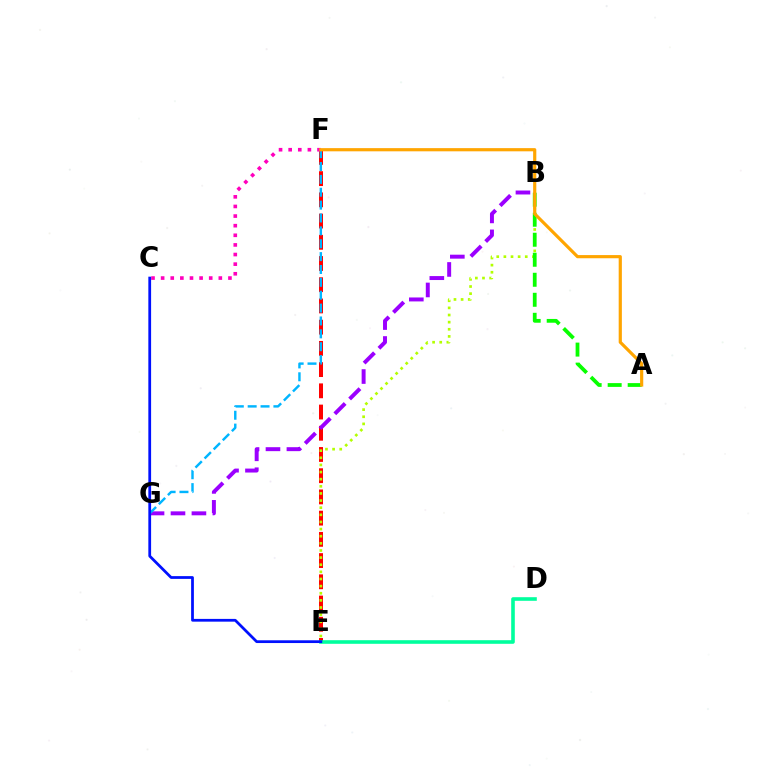{('E', 'F'): [{'color': '#ff0000', 'line_style': 'dashed', 'thickness': 2.88}], ('B', 'G'): [{'color': '#9b00ff', 'line_style': 'dashed', 'thickness': 2.85}], ('B', 'E'): [{'color': '#b3ff00', 'line_style': 'dotted', 'thickness': 1.94}], ('A', 'B'): [{'color': '#08ff00', 'line_style': 'dashed', 'thickness': 2.72}], ('D', 'E'): [{'color': '#00ff9d', 'line_style': 'solid', 'thickness': 2.6}], ('F', 'G'): [{'color': '#00b5ff', 'line_style': 'dashed', 'thickness': 1.75}], ('C', 'F'): [{'color': '#ff00bd', 'line_style': 'dotted', 'thickness': 2.61}], ('A', 'F'): [{'color': '#ffa500', 'line_style': 'solid', 'thickness': 2.29}], ('C', 'E'): [{'color': '#0010ff', 'line_style': 'solid', 'thickness': 1.98}]}